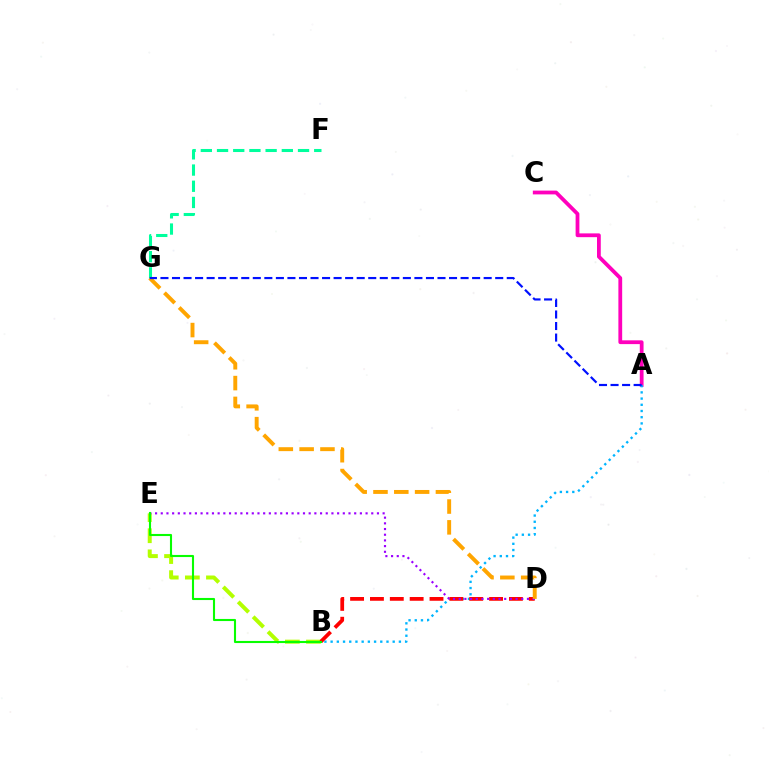{('F', 'G'): [{'color': '#00ff9d', 'line_style': 'dashed', 'thickness': 2.2}], ('B', 'E'): [{'color': '#b3ff00', 'line_style': 'dashed', 'thickness': 2.87}, {'color': '#08ff00', 'line_style': 'solid', 'thickness': 1.51}], ('A', 'C'): [{'color': '#ff00bd', 'line_style': 'solid', 'thickness': 2.72}], ('A', 'B'): [{'color': '#00b5ff', 'line_style': 'dotted', 'thickness': 1.69}], ('B', 'D'): [{'color': '#ff0000', 'line_style': 'dashed', 'thickness': 2.7}], ('D', 'E'): [{'color': '#9b00ff', 'line_style': 'dotted', 'thickness': 1.55}], ('D', 'G'): [{'color': '#ffa500', 'line_style': 'dashed', 'thickness': 2.83}], ('A', 'G'): [{'color': '#0010ff', 'line_style': 'dashed', 'thickness': 1.57}]}